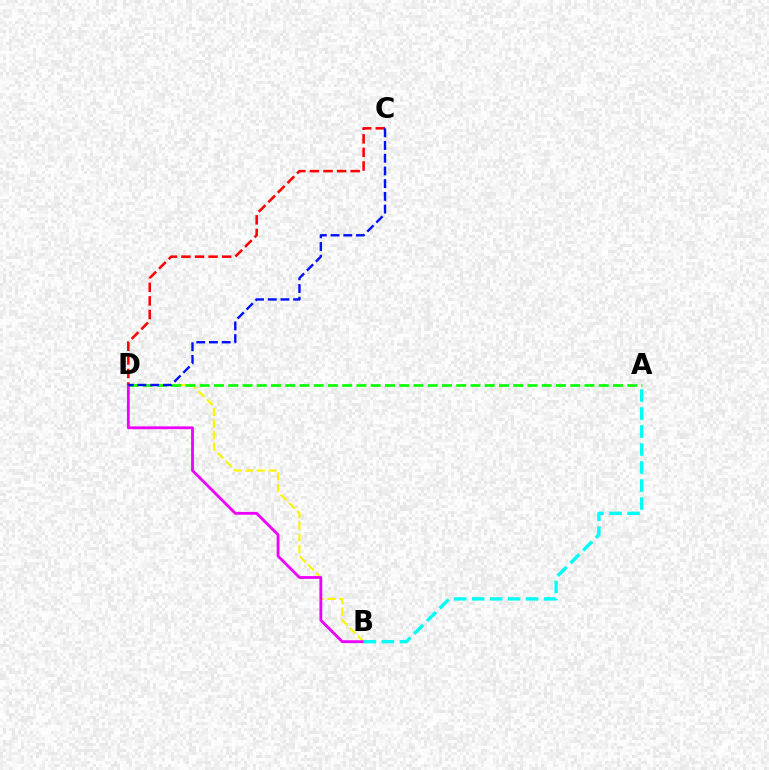{('B', 'D'): [{'color': '#fcf500', 'line_style': 'dashed', 'thickness': 1.58}, {'color': '#ee00ff', 'line_style': 'solid', 'thickness': 2.03}], ('A', 'D'): [{'color': '#08ff00', 'line_style': 'dashed', 'thickness': 1.94}], ('C', 'D'): [{'color': '#ff0000', 'line_style': 'dashed', 'thickness': 1.84}, {'color': '#0010ff', 'line_style': 'dashed', 'thickness': 1.73}], ('A', 'B'): [{'color': '#00fff6', 'line_style': 'dashed', 'thickness': 2.44}]}